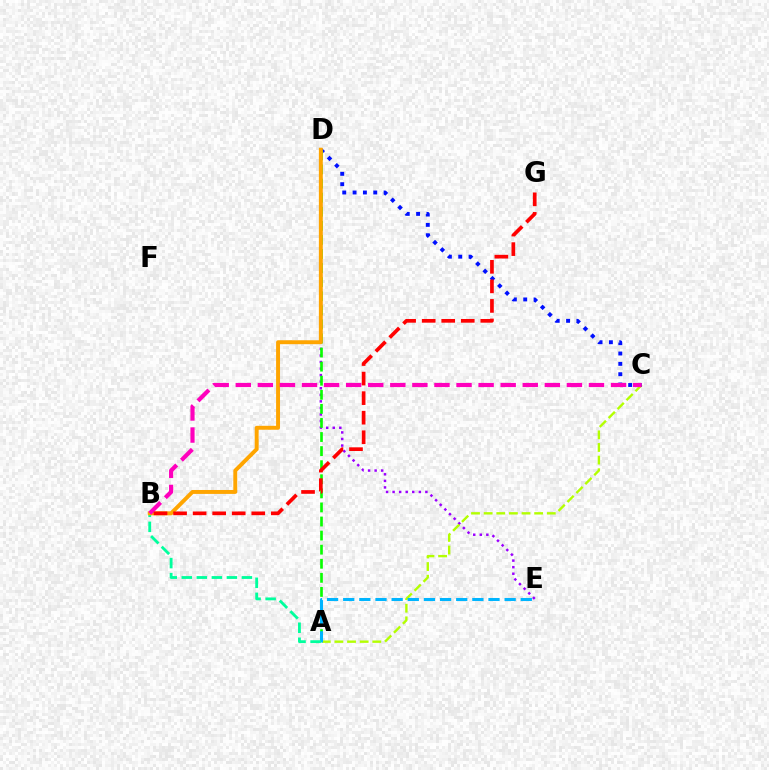{('D', 'E'): [{'color': '#9b00ff', 'line_style': 'dotted', 'thickness': 1.78}], ('A', 'C'): [{'color': '#b3ff00', 'line_style': 'dashed', 'thickness': 1.72}], ('C', 'D'): [{'color': '#0010ff', 'line_style': 'dotted', 'thickness': 2.81}], ('A', 'D'): [{'color': '#08ff00', 'line_style': 'dashed', 'thickness': 1.91}], ('A', 'E'): [{'color': '#00b5ff', 'line_style': 'dashed', 'thickness': 2.19}], ('A', 'B'): [{'color': '#00ff9d', 'line_style': 'dashed', 'thickness': 2.04}], ('B', 'D'): [{'color': '#ffa500', 'line_style': 'solid', 'thickness': 2.83}], ('B', 'C'): [{'color': '#ff00bd', 'line_style': 'dashed', 'thickness': 3.0}], ('B', 'G'): [{'color': '#ff0000', 'line_style': 'dashed', 'thickness': 2.66}]}